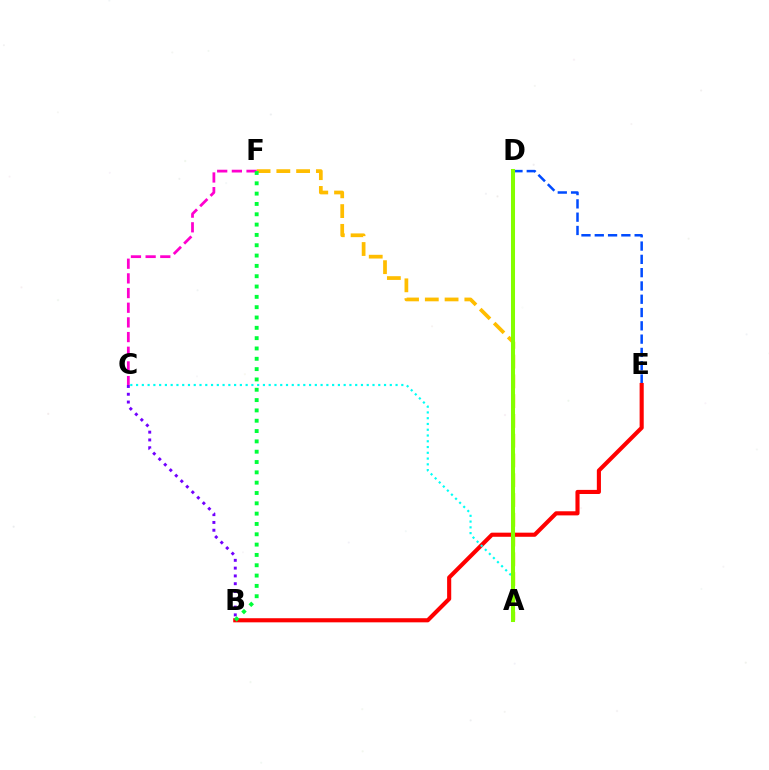{('D', 'E'): [{'color': '#004bff', 'line_style': 'dashed', 'thickness': 1.81}], ('A', 'F'): [{'color': '#ffbd00', 'line_style': 'dashed', 'thickness': 2.69}], ('B', 'E'): [{'color': '#ff0000', 'line_style': 'solid', 'thickness': 2.96}], ('A', 'C'): [{'color': '#00fff6', 'line_style': 'dotted', 'thickness': 1.57}], ('A', 'D'): [{'color': '#84ff00', 'line_style': 'solid', 'thickness': 2.91}], ('C', 'F'): [{'color': '#ff00cf', 'line_style': 'dashed', 'thickness': 1.99}], ('B', 'C'): [{'color': '#7200ff', 'line_style': 'dotted', 'thickness': 2.12}], ('B', 'F'): [{'color': '#00ff39', 'line_style': 'dotted', 'thickness': 2.8}]}